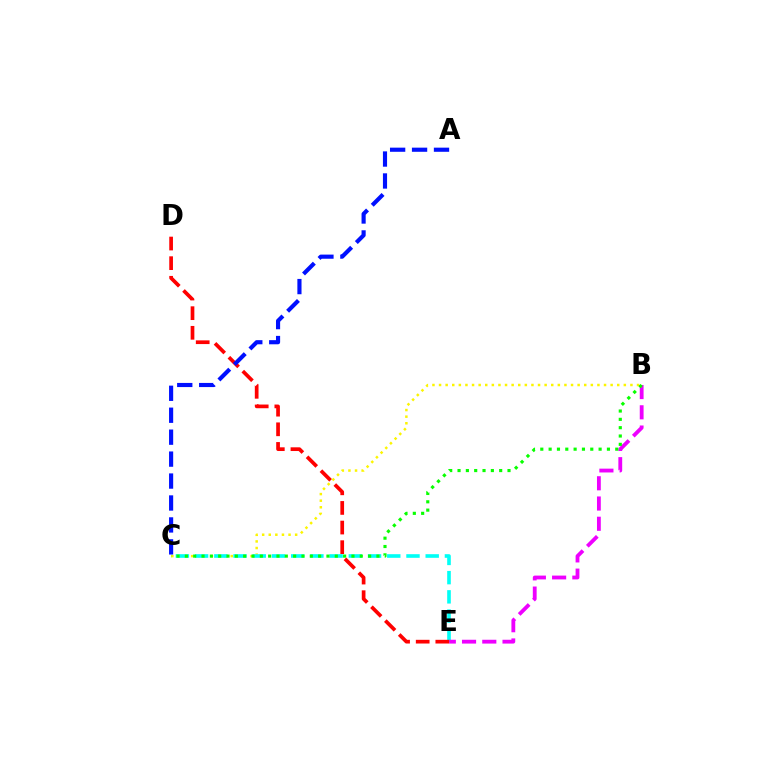{('B', 'C'): [{'color': '#fcf500', 'line_style': 'dotted', 'thickness': 1.79}, {'color': '#08ff00', 'line_style': 'dotted', 'thickness': 2.26}], ('C', 'E'): [{'color': '#00fff6', 'line_style': 'dashed', 'thickness': 2.61}], ('B', 'E'): [{'color': '#ee00ff', 'line_style': 'dashed', 'thickness': 2.75}], ('D', 'E'): [{'color': '#ff0000', 'line_style': 'dashed', 'thickness': 2.67}], ('A', 'C'): [{'color': '#0010ff', 'line_style': 'dashed', 'thickness': 2.98}]}